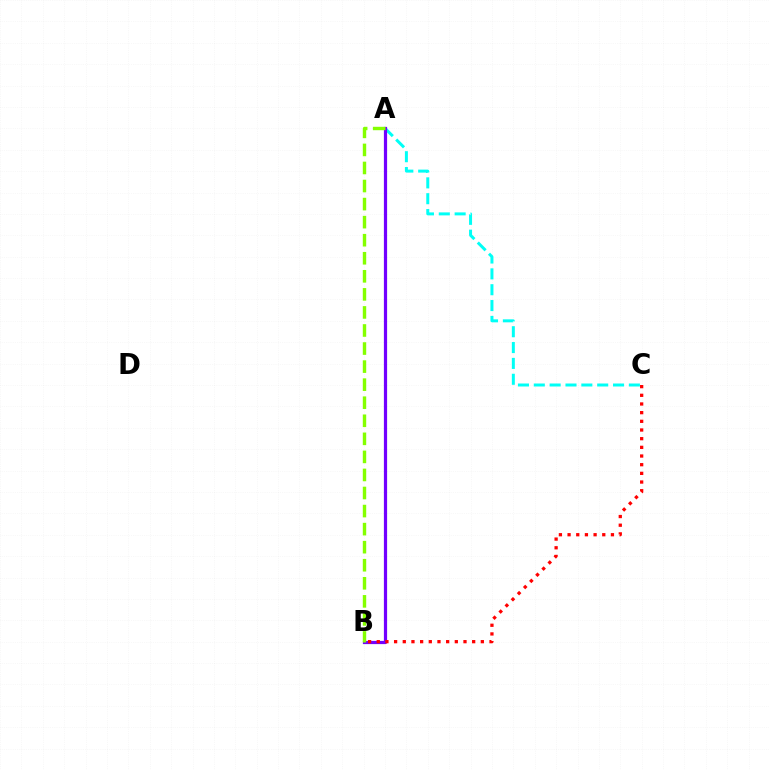{('A', 'C'): [{'color': '#00fff6', 'line_style': 'dashed', 'thickness': 2.15}], ('A', 'B'): [{'color': '#7200ff', 'line_style': 'solid', 'thickness': 2.31}, {'color': '#84ff00', 'line_style': 'dashed', 'thickness': 2.45}], ('B', 'C'): [{'color': '#ff0000', 'line_style': 'dotted', 'thickness': 2.36}]}